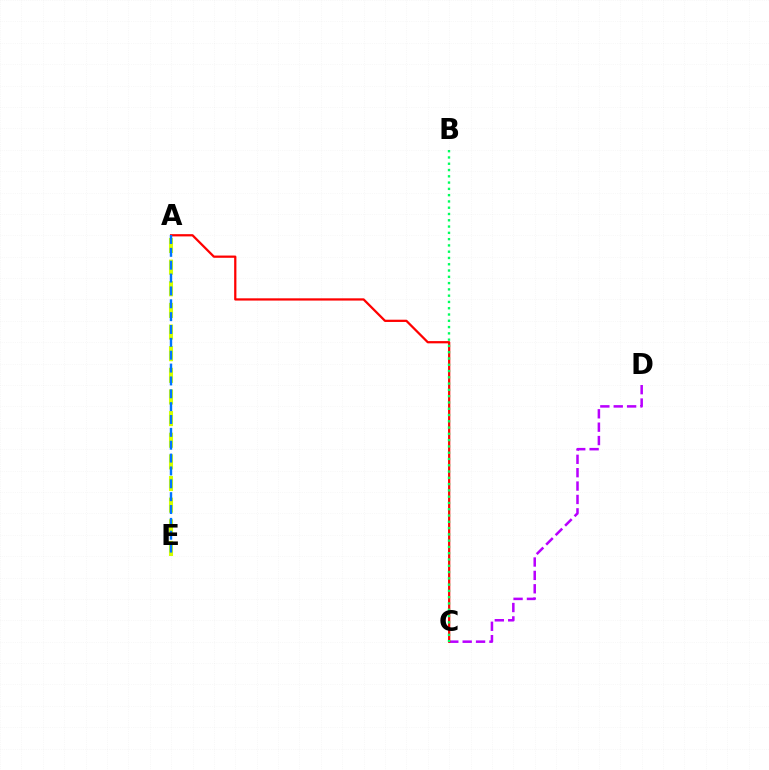{('C', 'D'): [{'color': '#b900ff', 'line_style': 'dashed', 'thickness': 1.82}], ('A', 'C'): [{'color': '#ff0000', 'line_style': 'solid', 'thickness': 1.62}], ('B', 'C'): [{'color': '#00ff5c', 'line_style': 'dotted', 'thickness': 1.71}], ('A', 'E'): [{'color': '#d1ff00', 'line_style': 'dashed', 'thickness': 2.94}, {'color': '#0074ff', 'line_style': 'dashed', 'thickness': 1.75}]}